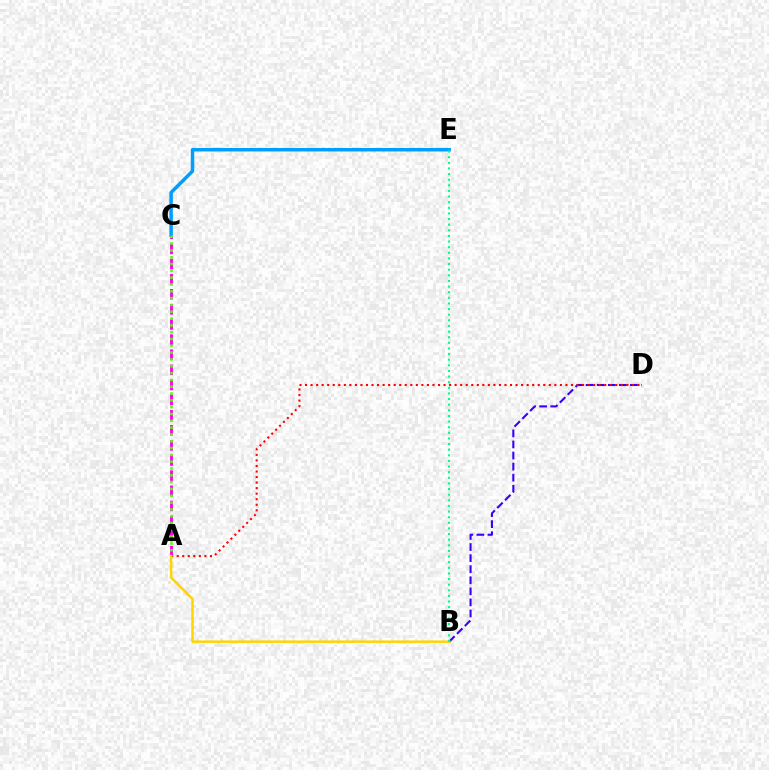{('B', 'D'): [{'color': '#3700ff', 'line_style': 'dashed', 'thickness': 1.5}], ('A', 'C'): [{'color': '#ff00ed', 'line_style': 'dashed', 'thickness': 2.05}, {'color': '#4fff00', 'line_style': 'dotted', 'thickness': 1.85}], ('A', 'D'): [{'color': '#ff0000', 'line_style': 'dotted', 'thickness': 1.51}], ('C', 'E'): [{'color': '#009eff', 'line_style': 'solid', 'thickness': 2.5}], ('A', 'B'): [{'color': '#ffd500', 'line_style': 'solid', 'thickness': 1.8}], ('B', 'E'): [{'color': '#00ff86', 'line_style': 'dotted', 'thickness': 1.53}]}